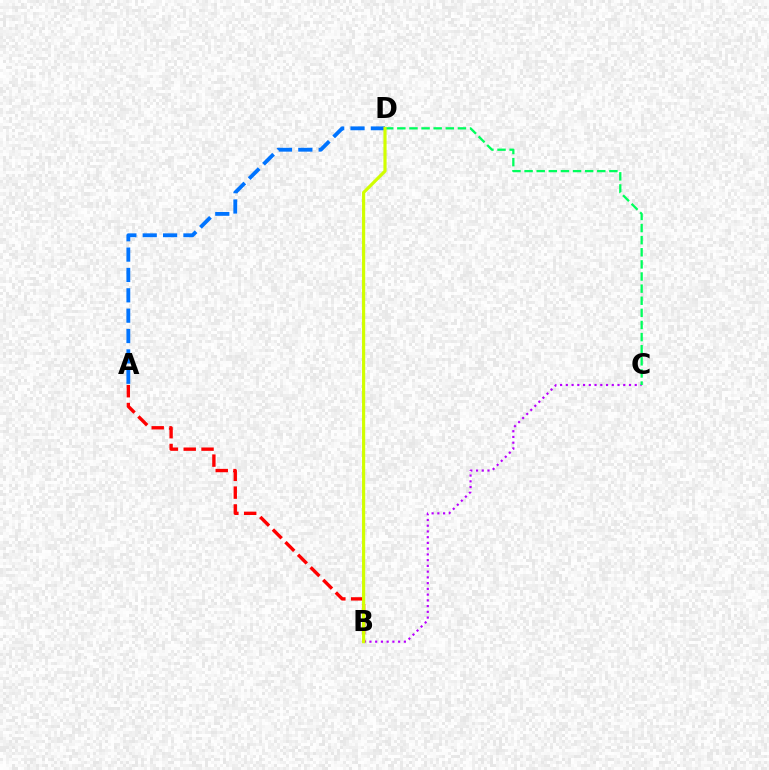{('B', 'C'): [{'color': '#b900ff', 'line_style': 'dotted', 'thickness': 1.56}], ('C', 'D'): [{'color': '#00ff5c', 'line_style': 'dashed', 'thickness': 1.65}], ('A', 'B'): [{'color': '#ff0000', 'line_style': 'dashed', 'thickness': 2.42}], ('A', 'D'): [{'color': '#0074ff', 'line_style': 'dashed', 'thickness': 2.77}], ('B', 'D'): [{'color': '#d1ff00', 'line_style': 'solid', 'thickness': 2.28}]}